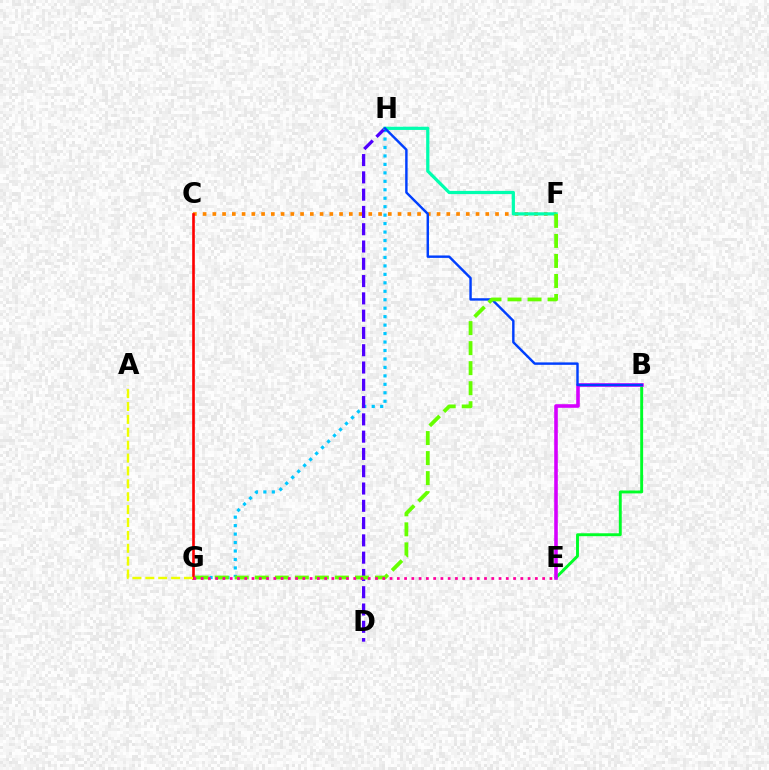{('B', 'E'): [{'color': '#00ff27', 'line_style': 'solid', 'thickness': 2.09}, {'color': '#d600ff', 'line_style': 'solid', 'thickness': 2.58}], ('C', 'F'): [{'color': '#ff8800', 'line_style': 'dotted', 'thickness': 2.65}], ('G', 'H'): [{'color': '#00c7ff', 'line_style': 'dotted', 'thickness': 2.3}], ('C', 'G'): [{'color': '#ff0000', 'line_style': 'solid', 'thickness': 1.89}], ('D', 'H'): [{'color': '#4f00ff', 'line_style': 'dashed', 'thickness': 2.35}], ('F', 'H'): [{'color': '#00ffaf', 'line_style': 'solid', 'thickness': 2.32}], ('B', 'H'): [{'color': '#003fff', 'line_style': 'solid', 'thickness': 1.75}], ('F', 'G'): [{'color': '#66ff00', 'line_style': 'dashed', 'thickness': 2.72}], ('E', 'G'): [{'color': '#ff00a0', 'line_style': 'dotted', 'thickness': 1.97}], ('A', 'G'): [{'color': '#eeff00', 'line_style': 'dashed', 'thickness': 1.75}]}